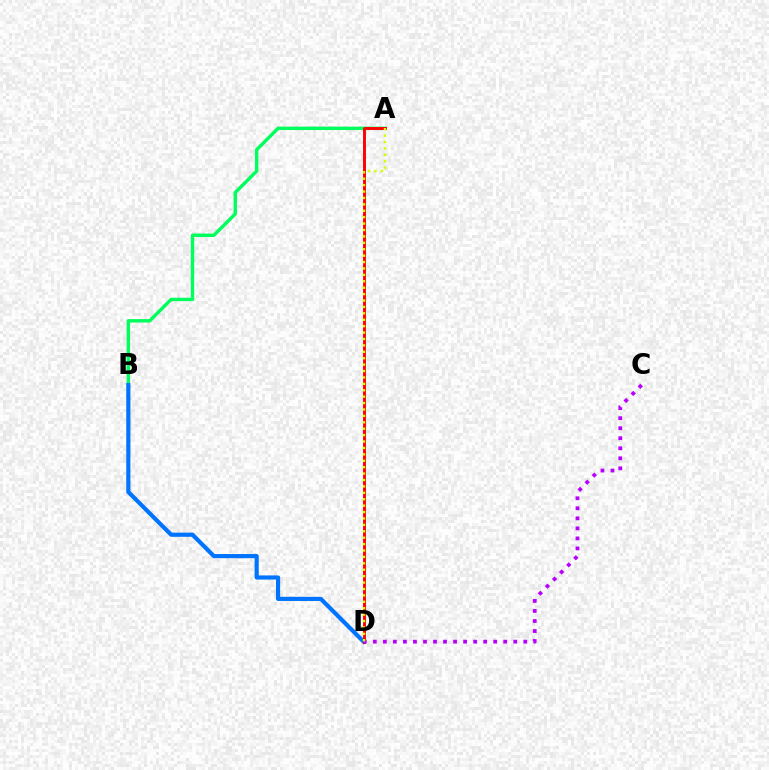{('A', 'B'): [{'color': '#00ff5c', 'line_style': 'solid', 'thickness': 2.46}], ('B', 'D'): [{'color': '#0074ff', 'line_style': 'solid', 'thickness': 2.99}], ('A', 'D'): [{'color': '#ff0000', 'line_style': 'solid', 'thickness': 2.1}, {'color': '#d1ff00', 'line_style': 'dotted', 'thickness': 1.74}], ('C', 'D'): [{'color': '#b900ff', 'line_style': 'dotted', 'thickness': 2.73}]}